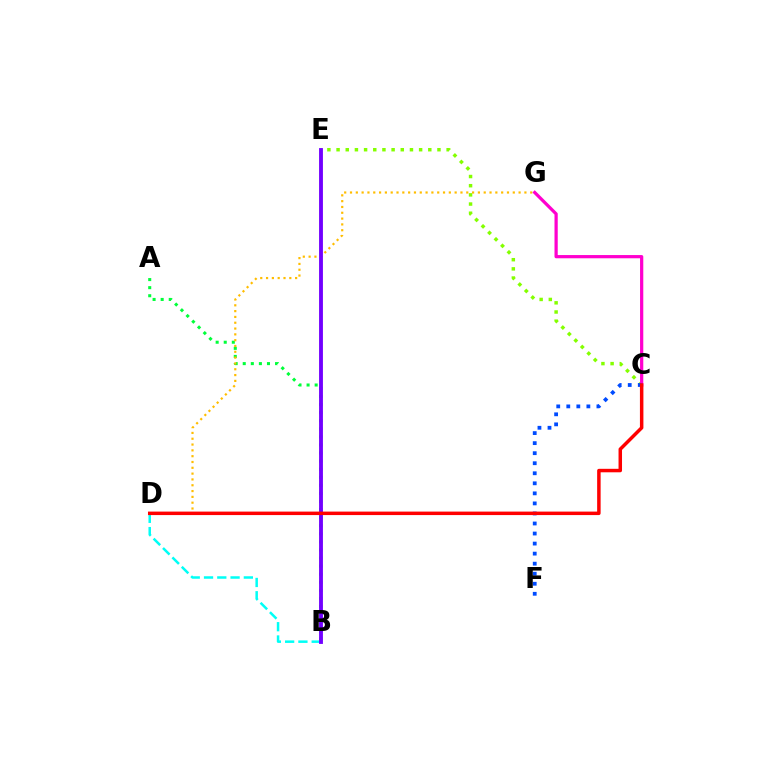{('C', 'E'): [{'color': '#84ff00', 'line_style': 'dotted', 'thickness': 2.49}], ('A', 'B'): [{'color': '#00ff39', 'line_style': 'dotted', 'thickness': 2.19}], ('B', 'D'): [{'color': '#00fff6', 'line_style': 'dashed', 'thickness': 1.8}], ('D', 'G'): [{'color': '#ffbd00', 'line_style': 'dotted', 'thickness': 1.58}], ('C', 'G'): [{'color': '#ff00cf', 'line_style': 'solid', 'thickness': 2.33}], ('C', 'F'): [{'color': '#004bff', 'line_style': 'dotted', 'thickness': 2.73}], ('B', 'E'): [{'color': '#7200ff', 'line_style': 'solid', 'thickness': 2.77}], ('C', 'D'): [{'color': '#ff0000', 'line_style': 'solid', 'thickness': 2.51}]}